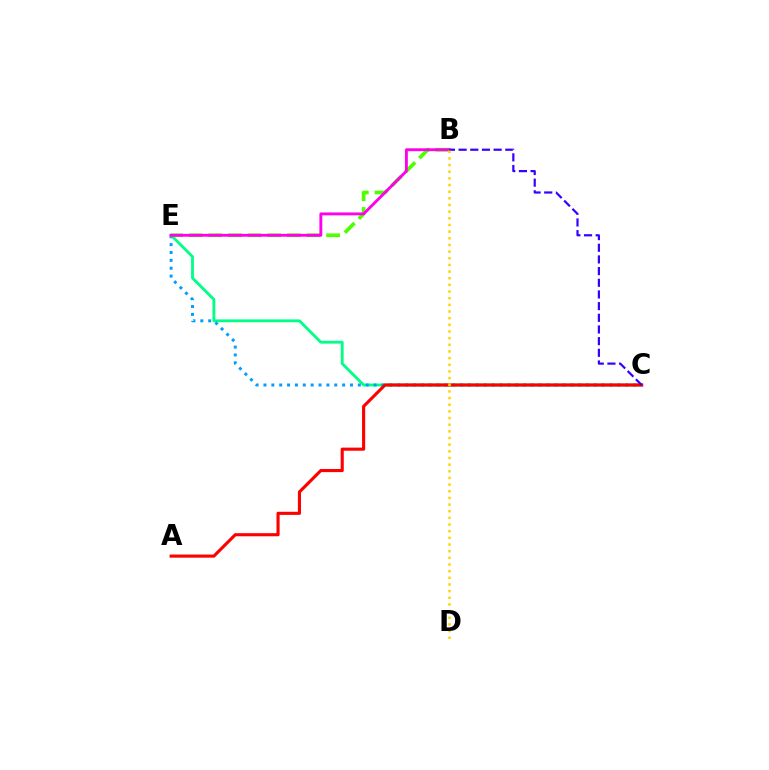{('C', 'E'): [{'color': '#00ff86', 'line_style': 'solid', 'thickness': 2.04}, {'color': '#009eff', 'line_style': 'dotted', 'thickness': 2.14}], ('B', 'E'): [{'color': '#4fff00', 'line_style': 'dashed', 'thickness': 2.67}, {'color': '#ff00ed', 'line_style': 'solid', 'thickness': 2.07}], ('A', 'C'): [{'color': '#ff0000', 'line_style': 'solid', 'thickness': 2.24}], ('B', 'C'): [{'color': '#3700ff', 'line_style': 'dashed', 'thickness': 1.59}], ('B', 'D'): [{'color': '#ffd500', 'line_style': 'dotted', 'thickness': 1.81}]}